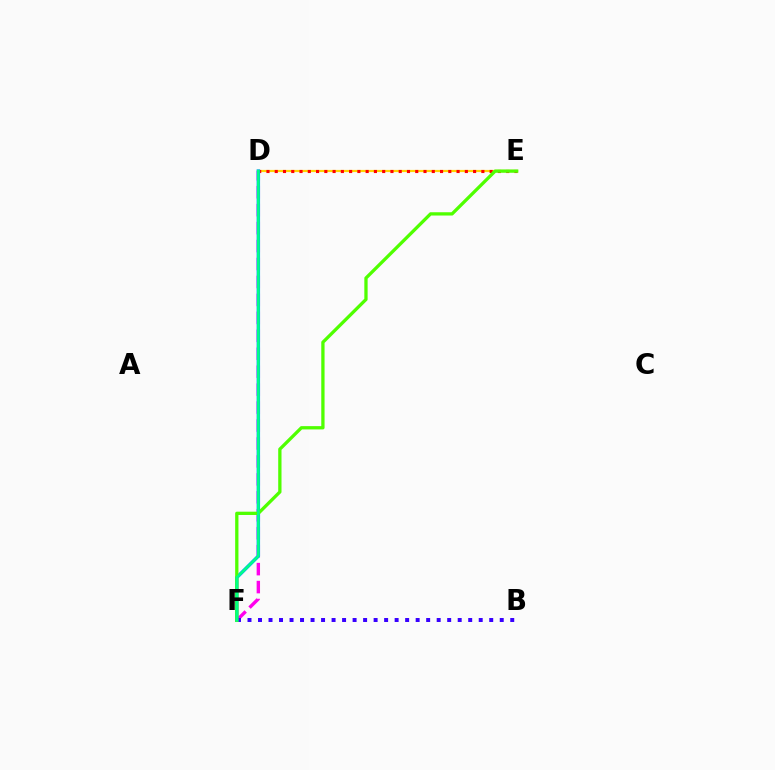{('D', 'E'): [{'color': '#ffd500', 'line_style': 'solid', 'thickness': 1.58}, {'color': '#ff0000', 'line_style': 'dotted', 'thickness': 2.25}], ('D', 'F'): [{'color': '#ff00ed', 'line_style': 'dashed', 'thickness': 2.44}, {'color': '#009eff', 'line_style': 'solid', 'thickness': 2.5}, {'color': '#00ff86', 'line_style': 'solid', 'thickness': 1.87}], ('B', 'F'): [{'color': '#3700ff', 'line_style': 'dotted', 'thickness': 2.86}], ('E', 'F'): [{'color': '#4fff00', 'line_style': 'solid', 'thickness': 2.37}]}